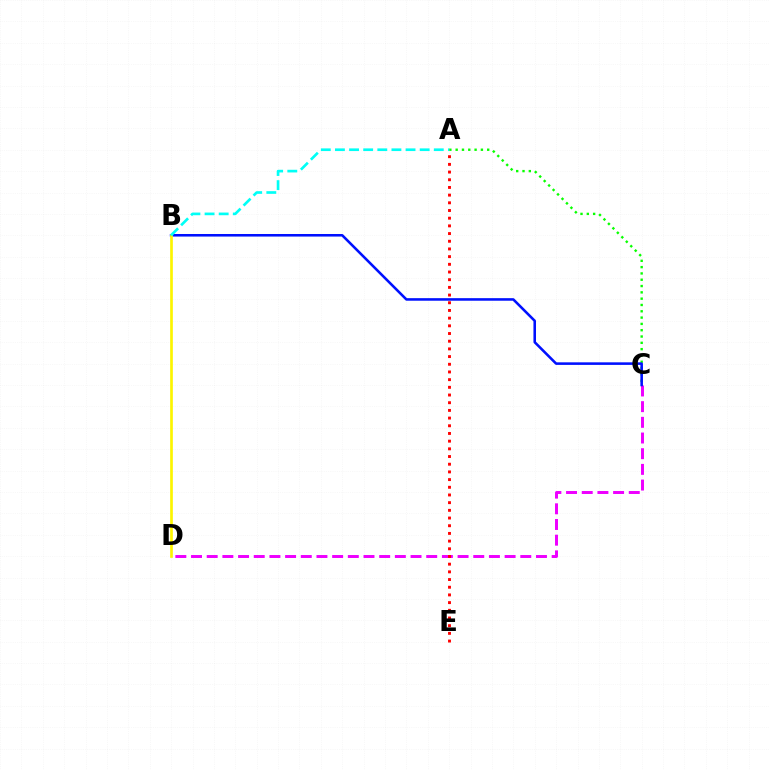{('C', 'D'): [{'color': '#ee00ff', 'line_style': 'dashed', 'thickness': 2.13}], ('A', 'C'): [{'color': '#08ff00', 'line_style': 'dotted', 'thickness': 1.71}], ('B', 'C'): [{'color': '#0010ff', 'line_style': 'solid', 'thickness': 1.85}], ('A', 'E'): [{'color': '#ff0000', 'line_style': 'dotted', 'thickness': 2.09}], ('B', 'D'): [{'color': '#fcf500', 'line_style': 'solid', 'thickness': 1.93}], ('A', 'B'): [{'color': '#00fff6', 'line_style': 'dashed', 'thickness': 1.92}]}